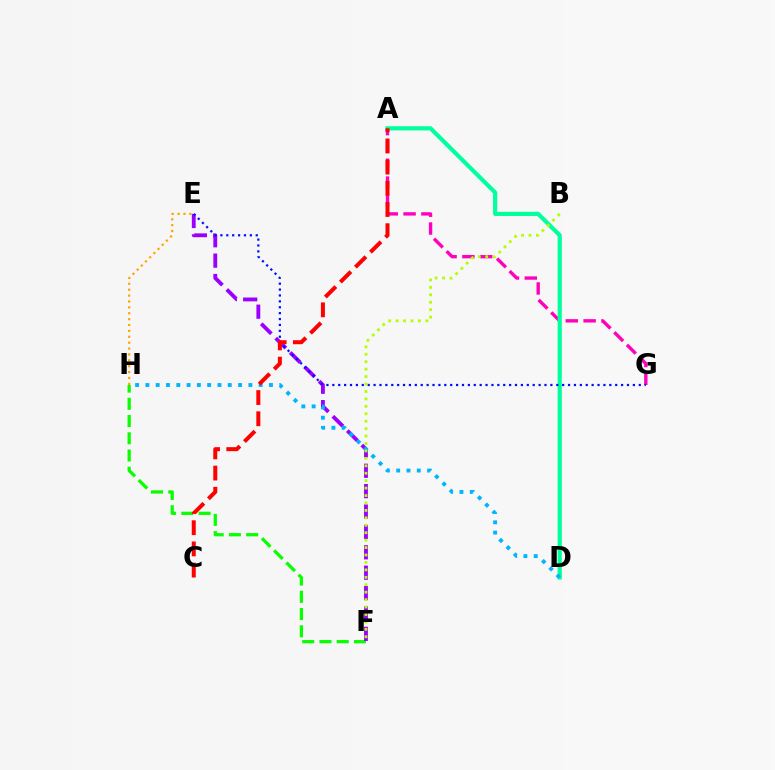{('E', 'H'): [{'color': '#ffa500', 'line_style': 'dotted', 'thickness': 1.6}], ('F', 'H'): [{'color': '#08ff00', 'line_style': 'dashed', 'thickness': 2.34}], ('A', 'G'): [{'color': '#ff00bd', 'line_style': 'dashed', 'thickness': 2.42}], ('A', 'D'): [{'color': '#00ff9d', 'line_style': 'solid', 'thickness': 2.99}], ('E', 'F'): [{'color': '#9b00ff', 'line_style': 'dashed', 'thickness': 2.77}], ('D', 'H'): [{'color': '#00b5ff', 'line_style': 'dotted', 'thickness': 2.8}], ('E', 'G'): [{'color': '#0010ff', 'line_style': 'dotted', 'thickness': 1.6}], ('B', 'F'): [{'color': '#b3ff00', 'line_style': 'dotted', 'thickness': 2.02}], ('A', 'C'): [{'color': '#ff0000', 'line_style': 'dashed', 'thickness': 2.88}]}